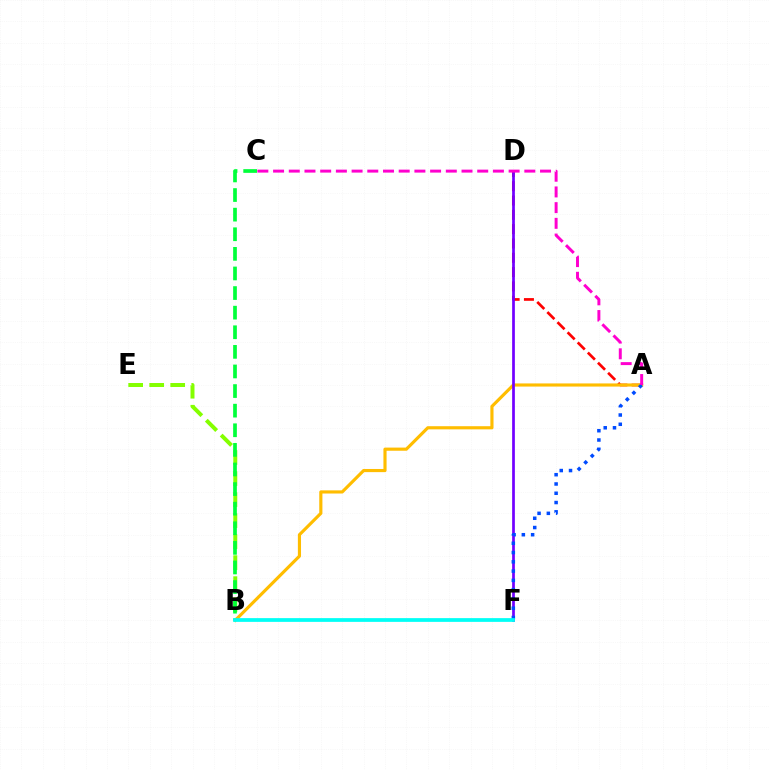{('A', 'D'): [{'color': '#ff0000', 'line_style': 'dashed', 'thickness': 1.94}], ('A', 'B'): [{'color': '#ffbd00', 'line_style': 'solid', 'thickness': 2.27}], ('B', 'E'): [{'color': '#84ff00', 'line_style': 'dashed', 'thickness': 2.85}], ('B', 'C'): [{'color': '#00ff39', 'line_style': 'dashed', 'thickness': 2.66}], ('D', 'F'): [{'color': '#7200ff', 'line_style': 'solid', 'thickness': 1.96}], ('A', 'F'): [{'color': '#004bff', 'line_style': 'dotted', 'thickness': 2.52}], ('B', 'F'): [{'color': '#00fff6', 'line_style': 'solid', 'thickness': 2.69}], ('A', 'C'): [{'color': '#ff00cf', 'line_style': 'dashed', 'thickness': 2.13}]}